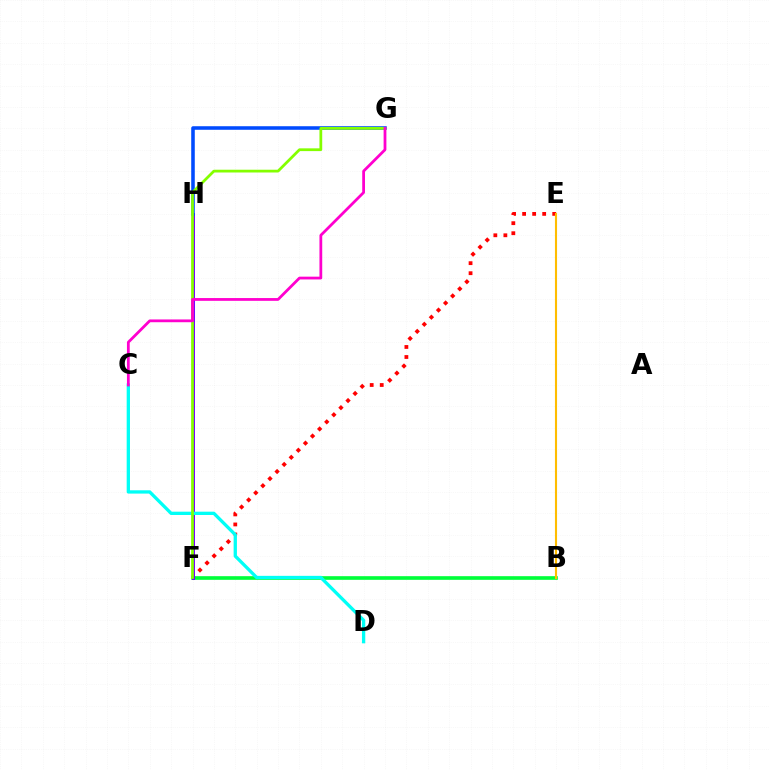{('E', 'F'): [{'color': '#ff0000', 'line_style': 'dotted', 'thickness': 2.73}], ('B', 'F'): [{'color': '#00ff39', 'line_style': 'solid', 'thickness': 2.62}], ('F', 'H'): [{'color': '#7200ff', 'line_style': 'solid', 'thickness': 2.12}], ('B', 'E'): [{'color': '#ffbd00', 'line_style': 'solid', 'thickness': 1.52}], ('C', 'D'): [{'color': '#00fff6', 'line_style': 'solid', 'thickness': 2.38}], ('G', 'H'): [{'color': '#004bff', 'line_style': 'solid', 'thickness': 2.56}], ('F', 'G'): [{'color': '#84ff00', 'line_style': 'solid', 'thickness': 1.99}], ('C', 'G'): [{'color': '#ff00cf', 'line_style': 'solid', 'thickness': 2.0}]}